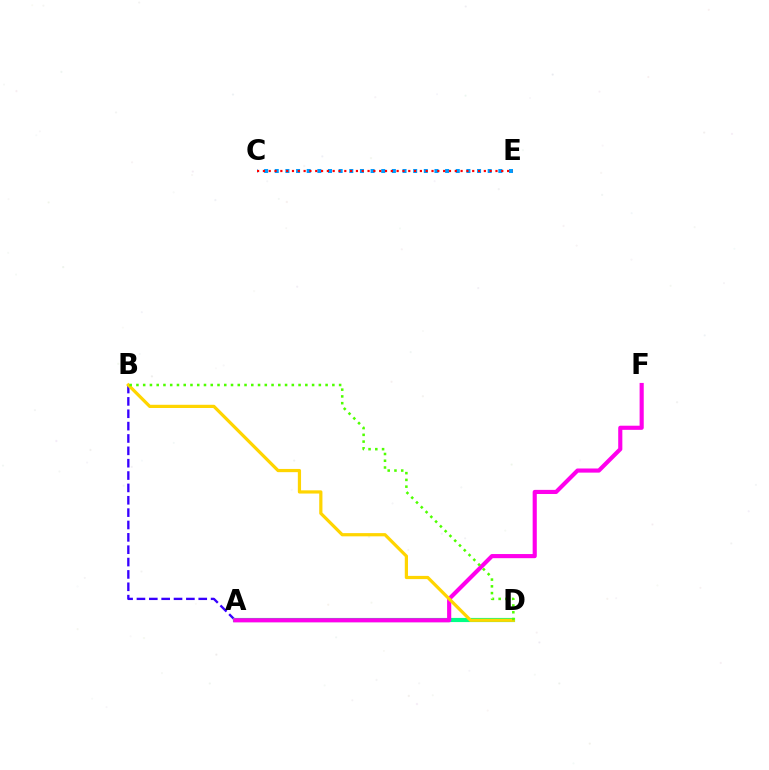{('C', 'E'): [{'color': '#009eff', 'line_style': 'dotted', 'thickness': 2.89}, {'color': '#ff0000', 'line_style': 'dotted', 'thickness': 1.58}], ('A', 'B'): [{'color': '#3700ff', 'line_style': 'dashed', 'thickness': 1.68}], ('A', 'D'): [{'color': '#00ff86', 'line_style': 'solid', 'thickness': 2.98}], ('A', 'F'): [{'color': '#ff00ed', 'line_style': 'solid', 'thickness': 2.98}], ('B', 'D'): [{'color': '#ffd500', 'line_style': 'solid', 'thickness': 2.32}, {'color': '#4fff00', 'line_style': 'dotted', 'thickness': 1.84}]}